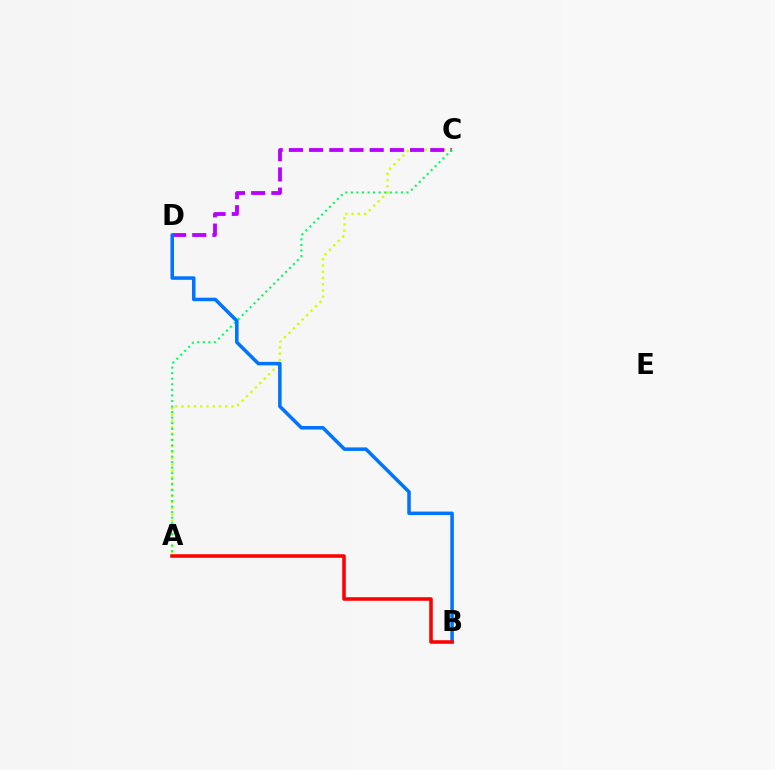{('A', 'C'): [{'color': '#d1ff00', 'line_style': 'dotted', 'thickness': 1.7}, {'color': '#00ff5c', 'line_style': 'dotted', 'thickness': 1.51}], ('C', 'D'): [{'color': '#b900ff', 'line_style': 'dashed', 'thickness': 2.74}], ('B', 'D'): [{'color': '#0074ff', 'line_style': 'solid', 'thickness': 2.54}], ('A', 'B'): [{'color': '#ff0000', 'line_style': 'solid', 'thickness': 2.55}]}